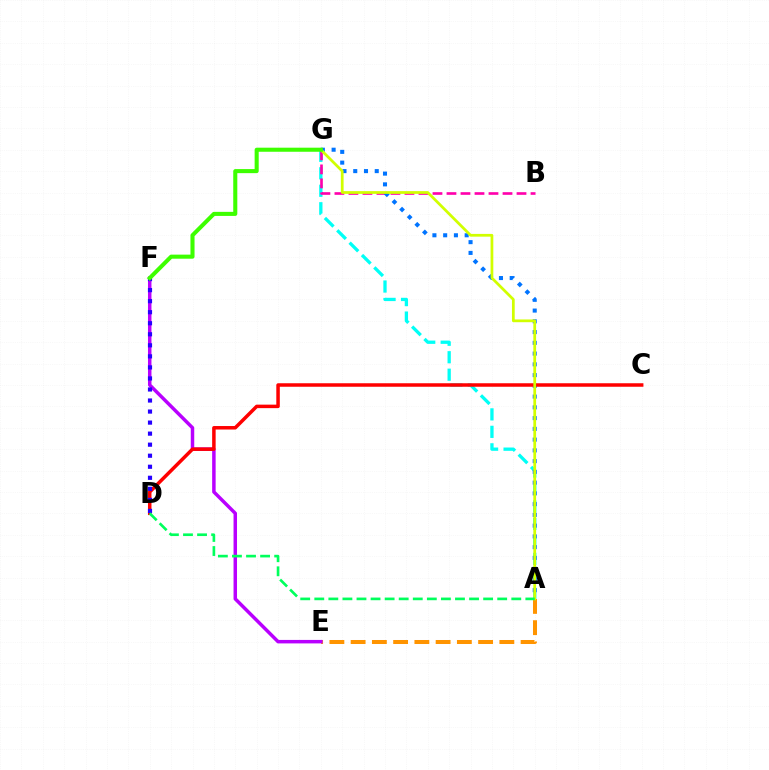{('A', 'E'): [{'color': '#ff9400', 'line_style': 'dashed', 'thickness': 2.89}], ('A', 'G'): [{'color': '#00fff6', 'line_style': 'dashed', 'thickness': 2.37}, {'color': '#0074ff', 'line_style': 'dotted', 'thickness': 2.92}, {'color': '#d1ff00', 'line_style': 'solid', 'thickness': 1.98}], ('E', 'F'): [{'color': '#b900ff', 'line_style': 'solid', 'thickness': 2.5}], ('B', 'G'): [{'color': '#ff00ac', 'line_style': 'dashed', 'thickness': 1.9}], ('C', 'D'): [{'color': '#ff0000', 'line_style': 'solid', 'thickness': 2.52}], ('D', 'F'): [{'color': '#2500ff', 'line_style': 'dotted', 'thickness': 3.0}], ('F', 'G'): [{'color': '#3dff00', 'line_style': 'solid', 'thickness': 2.93}], ('A', 'D'): [{'color': '#00ff5c', 'line_style': 'dashed', 'thickness': 1.91}]}